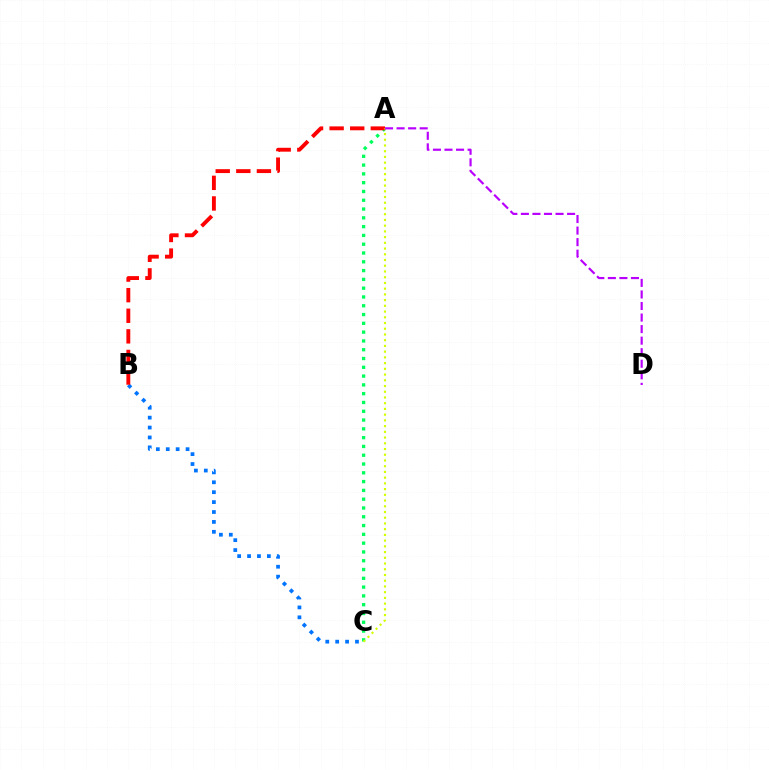{('B', 'C'): [{'color': '#0074ff', 'line_style': 'dotted', 'thickness': 2.69}], ('A', 'C'): [{'color': '#00ff5c', 'line_style': 'dotted', 'thickness': 2.39}, {'color': '#d1ff00', 'line_style': 'dotted', 'thickness': 1.56}], ('A', 'B'): [{'color': '#ff0000', 'line_style': 'dashed', 'thickness': 2.8}], ('A', 'D'): [{'color': '#b900ff', 'line_style': 'dashed', 'thickness': 1.57}]}